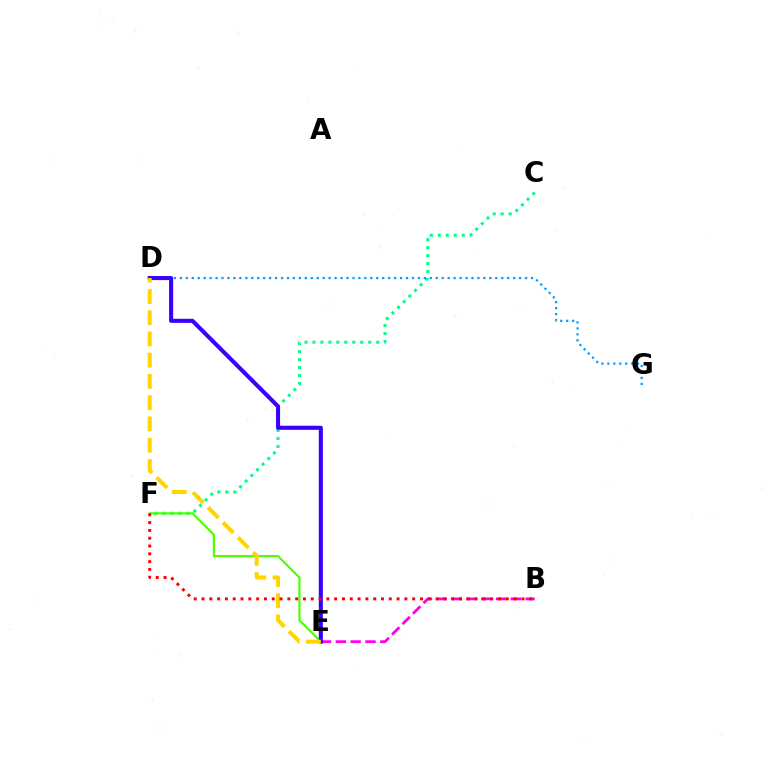{('B', 'E'): [{'color': '#ff00ed', 'line_style': 'dashed', 'thickness': 2.01}], ('C', 'F'): [{'color': '#00ff86', 'line_style': 'dotted', 'thickness': 2.17}], ('E', 'F'): [{'color': '#4fff00', 'line_style': 'solid', 'thickness': 1.57}], ('D', 'G'): [{'color': '#009eff', 'line_style': 'dotted', 'thickness': 1.62}], ('D', 'E'): [{'color': '#3700ff', 'line_style': 'solid', 'thickness': 2.92}, {'color': '#ffd500', 'line_style': 'dashed', 'thickness': 2.89}], ('B', 'F'): [{'color': '#ff0000', 'line_style': 'dotted', 'thickness': 2.12}]}